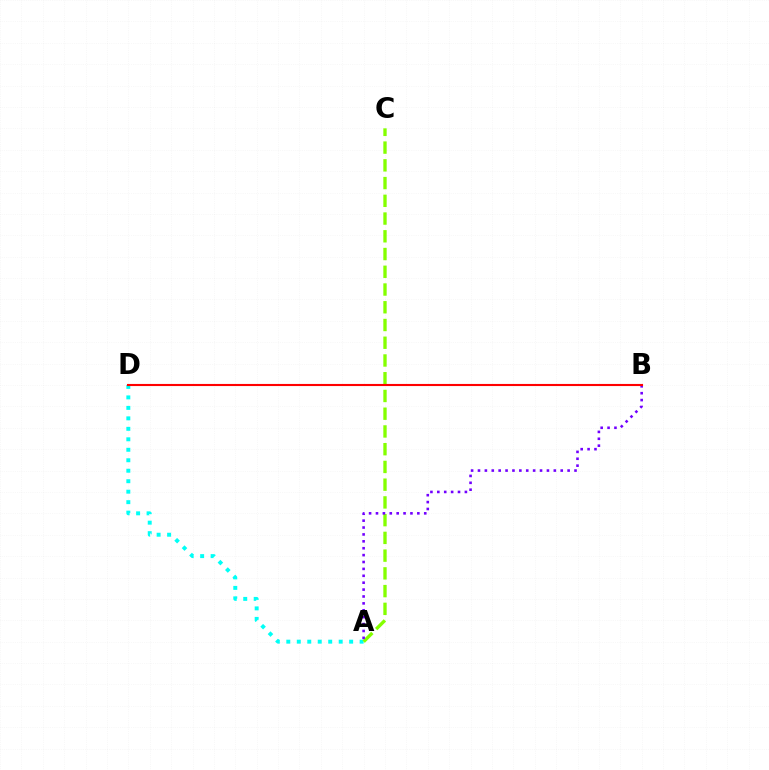{('A', 'D'): [{'color': '#00fff6', 'line_style': 'dotted', 'thickness': 2.85}], ('A', 'C'): [{'color': '#84ff00', 'line_style': 'dashed', 'thickness': 2.41}], ('A', 'B'): [{'color': '#7200ff', 'line_style': 'dotted', 'thickness': 1.87}], ('B', 'D'): [{'color': '#ff0000', 'line_style': 'solid', 'thickness': 1.52}]}